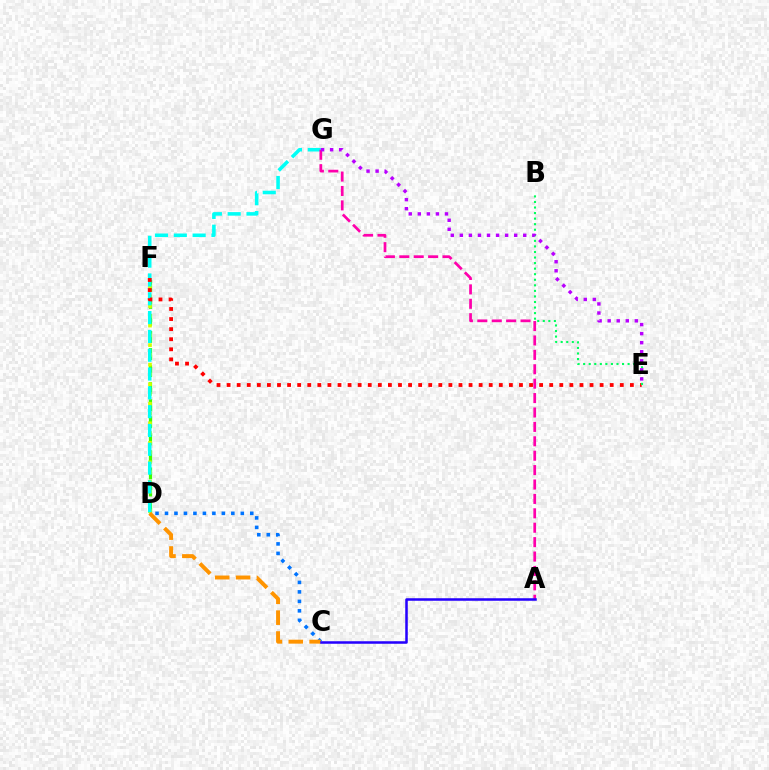{('D', 'F'): [{'color': '#3dff00', 'line_style': 'dashed', 'thickness': 2.32}, {'color': '#d1ff00', 'line_style': 'dotted', 'thickness': 2.65}], ('C', 'D'): [{'color': '#0074ff', 'line_style': 'dotted', 'thickness': 2.57}, {'color': '#ff9400', 'line_style': 'dashed', 'thickness': 2.83}], ('D', 'G'): [{'color': '#00fff6', 'line_style': 'dashed', 'thickness': 2.56}], ('E', 'F'): [{'color': '#ff0000', 'line_style': 'dotted', 'thickness': 2.74}], ('A', 'G'): [{'color': '#ff00ac', 'line_style': 'dashed', 'thickness': 1.96}], ('B', 'E'): [{'color': '#00ff5c', 'line_style': 'dotted', 'thickness': 1.51}], ('A', 'C'): [{'color': '#2500ff', 'line_style': 'solid', 'thickness': 1.82}], ('E', 'G'): [{'color': '#b900ff', 'line_style': 'dotted', 'thickness': 2.46}]}